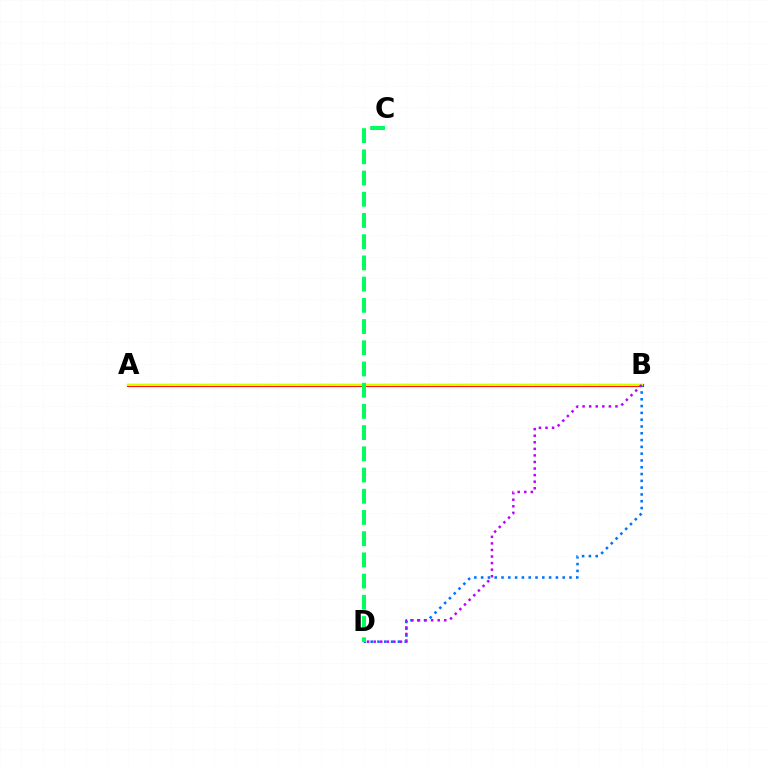{('A', 'B'): [{'color': '#ff0000', 'line_style': 'solid', 'thickness': 2.26}, {'color': '#d1ff00', 'line_style': 'solid', 'thickness': 1.6}], ('B', 'D'): [{'color': '#0074ff', 'line_style': 'dotted', 'thickness': 1.85}, {'color': '#b900ff', 'line_style': 'dotted', 'thickness': 1.78}], ('C', 'D'): [{'color': '#00ff5c', 'line_style': 'dashed', 'thickness': 2.88}]}